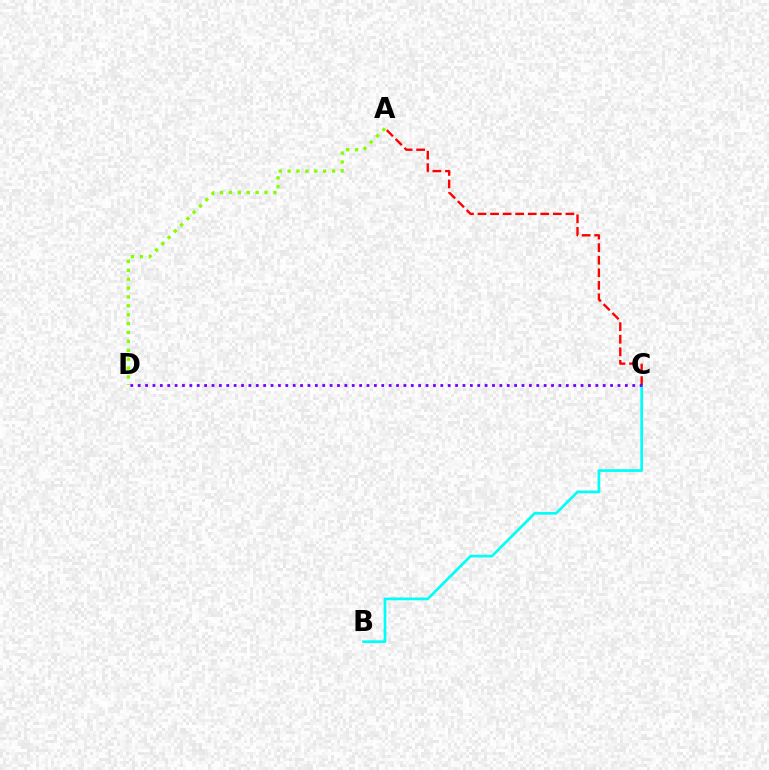{('B', 'C'): [{'color': '#00fff6', 'line_style': 'solid', 'thickness': 1.95}], ('A', 'C'): [{'color': '#ff0000', 'line_style': 'dashed', 'thickness': 1.71}], ('A', 'D'): [{'color': '#84ff00', 'line_style': 'dotted', 'thickness': 2.42}], ('C', 'D'): [{'color': '#7200ff', 'line_style': 'dotted', 'thickness': 2.01}]}